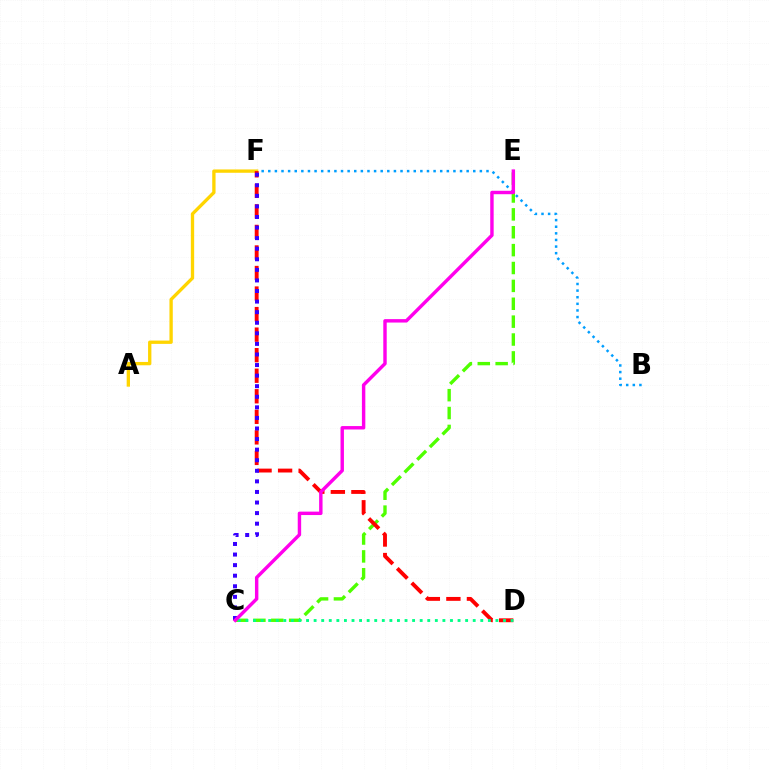{('B', 'F'): [{'color': '#009eff', 'line_style': 'dotted', 'thickness': 1.8}], ('C', 'E'): [{'color': '#4fff00', 'line_style': 'dashed', 'thickness': 2.43}, {'color': '#ff00ed', 'line_style': 'solid', 'thickness': 2.46}], ('A', 'F'): [{'color': '#ffd500', 'line_style': 'solid', 'thickness': 2.39}], ('D', 'F'): [{'color': '#ff0000', 'line_style': 'dashed', 'thickness': 2.79}], ('C', 'D'): [{'color': '#00ff86', 'line_style': 'dotted', 'thickness': 2.06}], ('C', 'F'): [{'color': '#3700ff', 'line_style': 'dotted', 'thickness': 2.87}]}